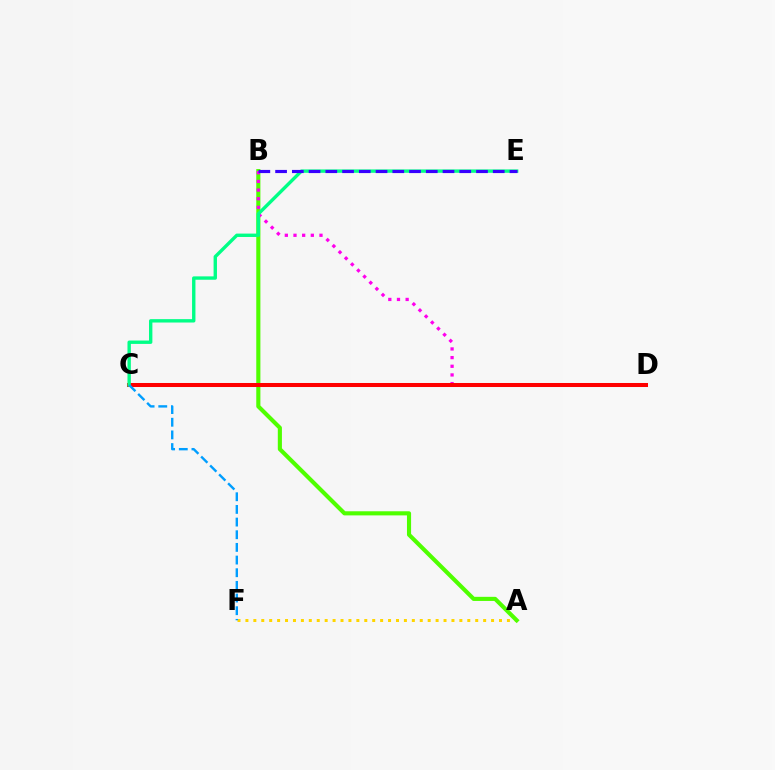{('A', 'F'): [{'color': '#ffd500', 'line_style': 'dotted', 'thickness': 2.15}], ('A', 'B'): [{'color': '#4fff00', 'line_style': 'solid', 'thickness': 2.96}], ('B', 'D'): [{'color': '#ff00ed', 'line_style': 'dotted', 'thickness': 2.35}], ('C', 'D'): [{'color': '#ff0000', 'line_style': 'solid', 'thickness': 2.9}], ('C', 'E'): [{'color': '#00ff86', 'line_style': 'solid', 'thickness': 2.43}], ('C', 'F'): [{'color': '#009eff', 'line_style': 'dashed', 'thickness': 1.72}], ('B', 'E'): [{'color': '#3700ff', 'line_style': 'dashed', 'thickness': 2.27}]}